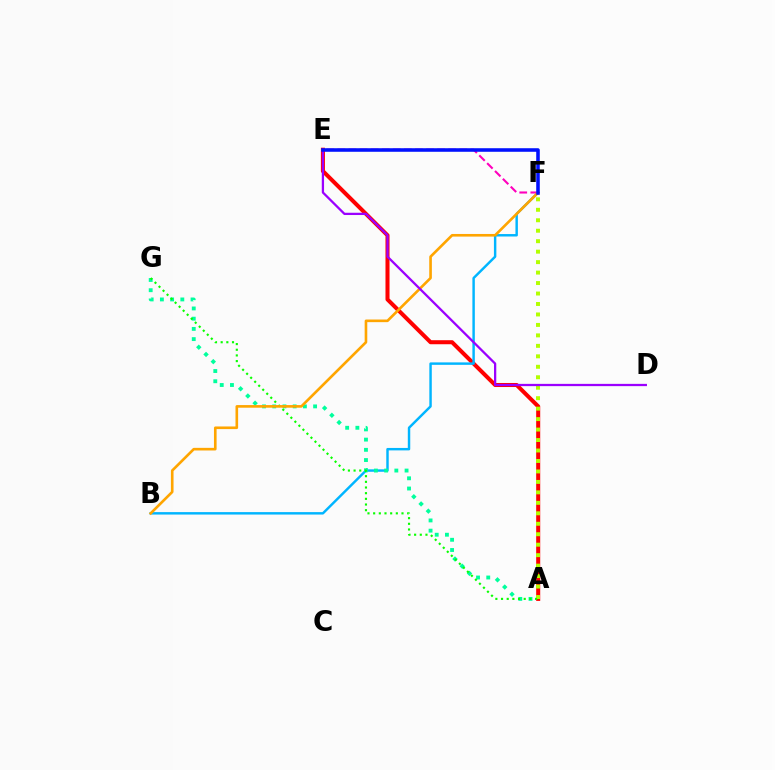{('A', 'E'): [{'color': '#ff0000', 'line_style': 'solid', 'thickness': 2.91}], ('B', 'F'): [{'color': '#00b5ff', 'line_style': 'solid', 'thickness': 1.76}, {'color': '#ffa500', 'line_style': 'solid', 'thickness': 1.89}], ('A', 'G'): [{'color': '#00ff9d', 'line_style': 'dotted', 'thickness': 2.78}, {'color': '#08ff00', 'line_style': 'dotted', 'thickness': 1.54}], ('A', 'F'): [{'color': '#b3ff00', 'line_style': 'dotted', 'thickness': 2.84}], ('E', 'F'): [{'color': '#ff00bd', 'line_style': 'dashed', 'thickness': 1.51}, {'color': '#0010ff', 'line_style': 'solid', 'thickness': 2.56}], ('D', 'E'): [{'color': '#9b00ff', 'line_style': 'solid', 'thickness': 1.63}]}